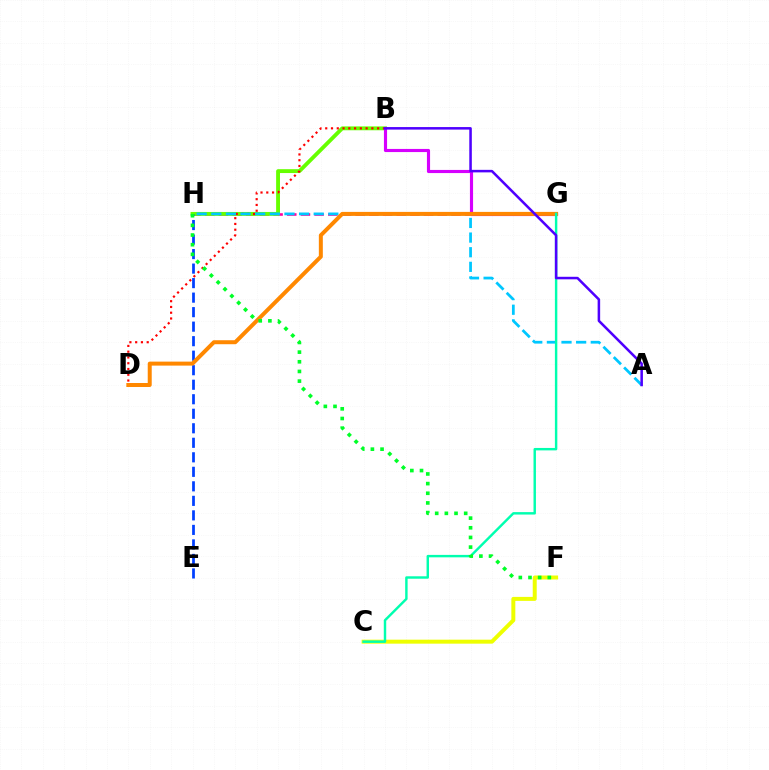{('G', 'H'): [{'color': '#ff00a0', 'line_style': 'dashed', 'thickness': 1.86}], ('C', 'F'): [{'color': '#eeff00', 'line_style': 'solid', 'thickness': 2.87}], ('B', 'H'): [{'color': '#66ff00', 'line_style': 'solid', 'thickness': 2.78}], ('E', 'H'): [{'color': '#003fff', 'line_style': 'dashed', 'thickness': 1.97}], ('B', 'D'): [{'color': '#ff0000', 'line_style': 'dotted', 'thickness': 1.57}], ('B', 'G'): [{'color': '#d600ff', 'line_style': 'solid', 'thickness': 2.26}], ('A', 'H'): [{'color': '#00c7ff', 'line_style': 'dashed', 'thickness': 1.99}], ('D', 'G'): [{'color': '#ff8800', 'line_style': 'solid', 'thickness': 2.87}], ('C', 'G'): [{'color': '#00ffaf', 'line_style': 'solid', 'thickness': 1.75}], ('A', 'B'): [{'color': '#4f00ff', 'line_style': 'solid', 'thickness': 1.82}], ('F', 'H'): [{'color': '#00ff27', 'line_style': 'dotted', 'thickness': 2.63}]}